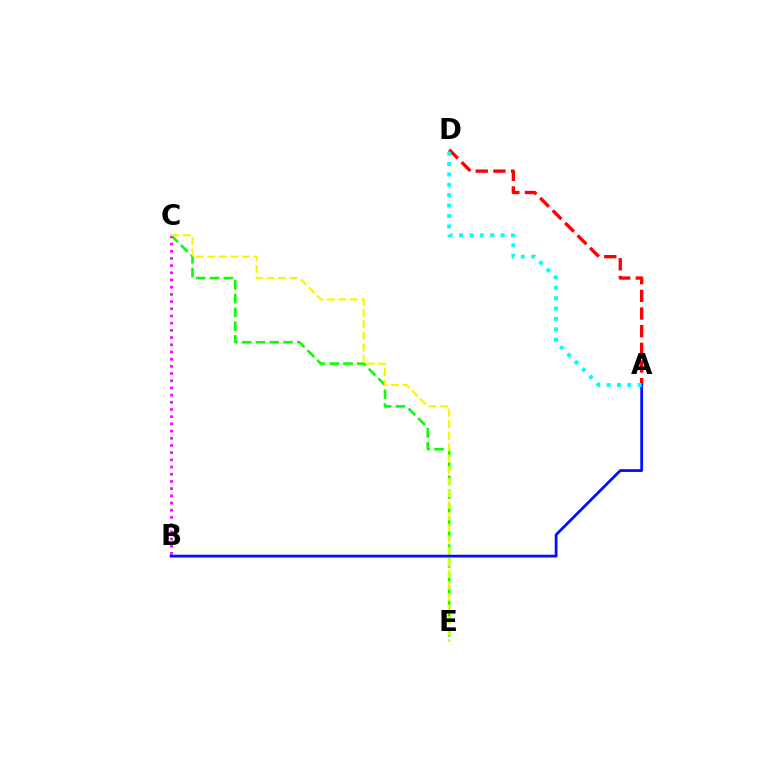{('C', 'E'): [{'color': '#08ff00', 'line_style': 'dashed', 'thickness': 1.87}, {'color': '#fcf500', 'line_style': 'dashed', 'thickness': 1.57}], ('B', 'C'): [{'color': '#ee00ff', 'line_style': 'dotted', 'thickness': 1.95}], ('A', 'D'): [{'color': '#ff0000', 'line_style': 'dashed', 'thickness': 2.4}, {'color': '#00fff6', 'line_style': 'dotted', 'thickness': 2.82}], ('A', 'B'): [{'color': '#0010ff', 'line_style': 'solid', 'thickness': 2.01}]}